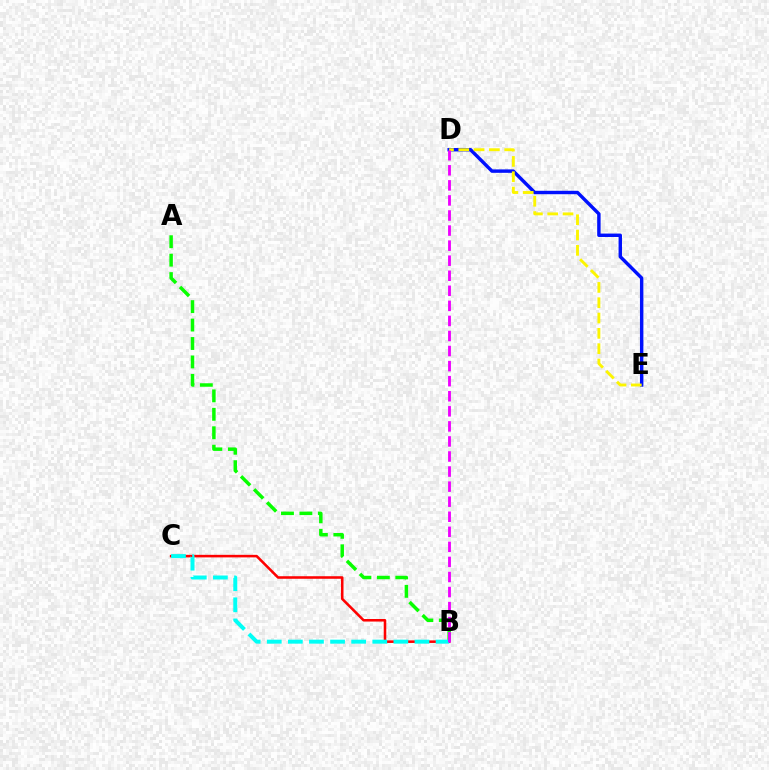{('D', 'E'): [{'color': '#0010ff', 'line_style': 'solid', 'thickness': 2.46}, {'color': '#fcf500', 'line_style': 'dashed', 'thickness': 2.08}], ('B', 'C'): [{'color': '#ff0000', 'line_style': 'solid', 'thickness': 1.84}, {'color': '#00fff6', 'line_style': 'dashed', 'thickness': 2.87}], ('A', 'B'): [{'color': '#08ff00', 'line_style': 'dashed', 'thickness': 2.51}], ('B', 'D'): [{'color': '#ee00ff', 'line_style': 'dashed', 'thickness': 2.05}]}